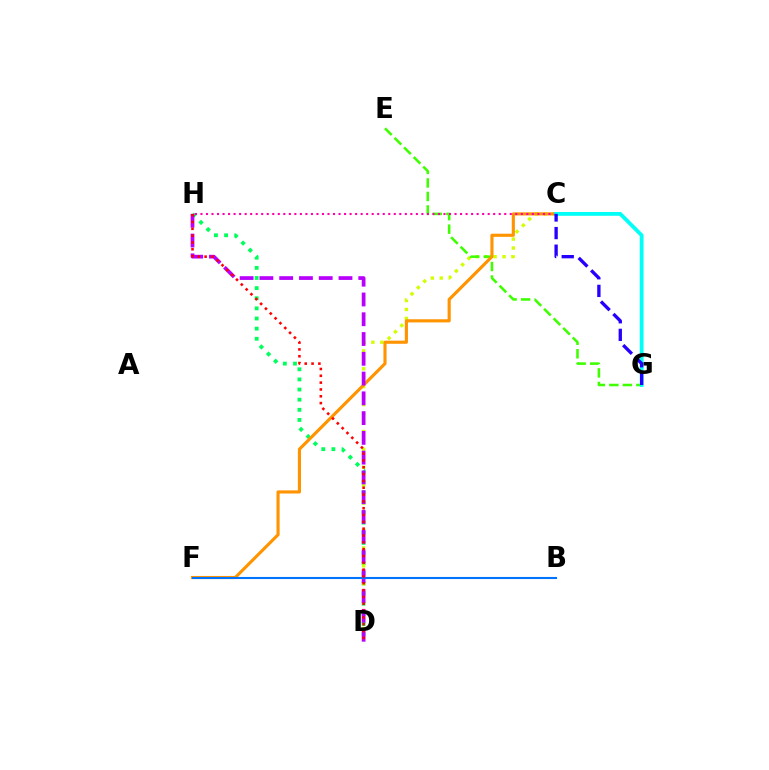{('D', 'H'): [{'color': '#00ff5c', 'line_style': 'dotted', 'thickness': 2.75}, {'color': '#b900ff', 'line_style': 'dashed', 'thickness': 2.69}, {'color': '#ff0000', 'line_style': 'dotted', 'thickness': 1.85}], ('C', 'D'): [{'color': '#d1ff00', 'line_style': 'dotted', 'thickness': 2.43}], ('E', 'G'): [{'color': '#3dff00', 'line_style': 'dashed', 'thickness': 1.84}], ('C', 'F'): [{'color': '#ff9400', 'line_style': 'solid', 'thickness': 2.25}], ('C', 'H'): [{'color': '#ff00ac', 'line_style': 'dotted', 'thickness': 1.5}], ('C', 'G'): [{'color': '#00fff6', 'line_style': 'solid', 'thickness': 2.74}, {'color': '#2500ff', 'line_style': 'dashed', 'thickness': 2.39}], ('B', 'F'): [{'color': '#0074ff', 'line_style': 'solid', 'thickness': 1.5}]}